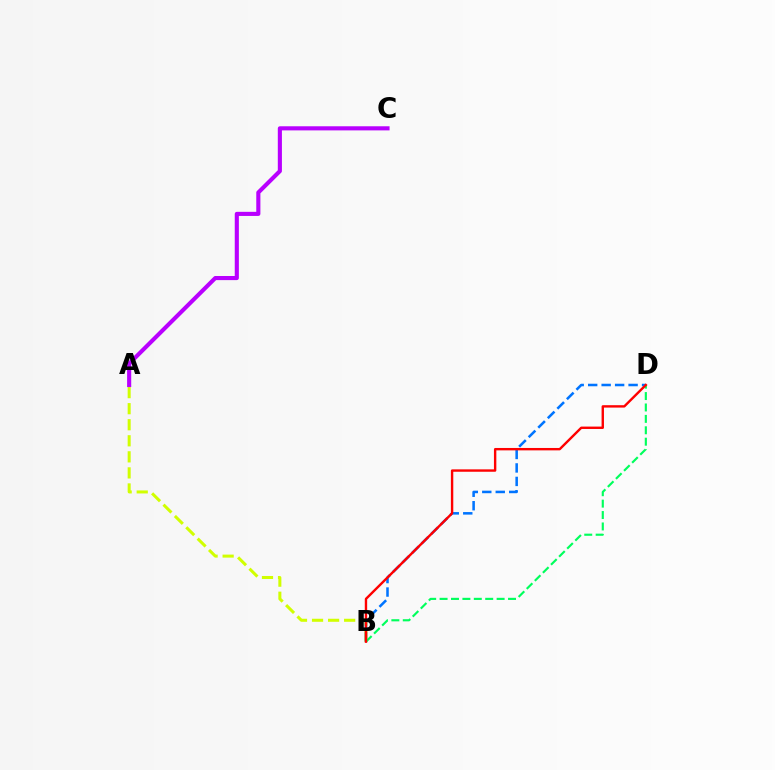{('A', 'B'): [{'color': '#d1ff00', 'line_style': 'dashed', 'thickness': 2.18}], ('B', 'D'): [{'color': '#0074ff', 'line_style': 'dashed', 'thickness': 1.83}, {'color': '#00ff5c', 'line_style': 'dashed', 'thickness': 1.55}, {'color': '#ff0000', 'line_style': 'solid', 'thickness': 1.72}], ('A', 'C'): [{'color': '#b900ff', 'line_style': 'solid', 'thickness': 2.96}]}